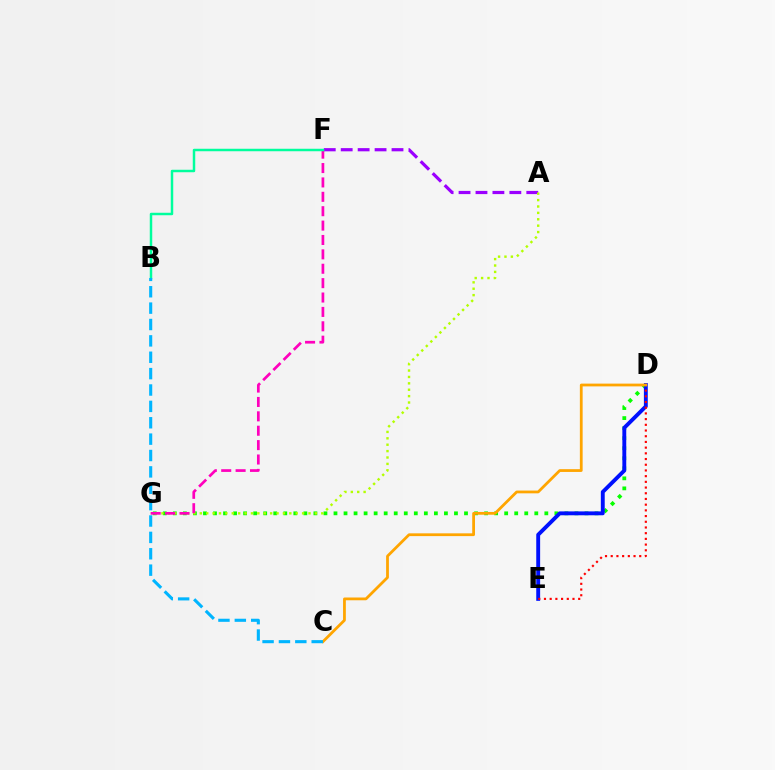{('A', 'F'): [{'color': '#9b00ff', 'line_style': 'dashed', 'thickness': 2.3}], ('D', 'G'): [{'color': '#08ff00', 'line_style': 'dotted', 'thickness': 2.73}], ('D', 'E'): [{'color': '#0010ff', 'line_style': 'solid', 'thickness': 2.79}, {'color': '#ff0000', 'line_style': 'dotted', 'thickness': 1.55}], ('A', 'G'): [{'color': '#b3ff00', 'line_style': 'dotted', 'thickness': 1.74}], ('F', 'G'): [{'color': '#ff00bd', 'line_style': 'dashed', 'thickness': 1.95}], ('B', 'F'): [{'color': '#00ff9d', 'line_style': 'solid', 'thickness': 1.79}], ('C', 'D'): [{'color': '#ffa500', 'line_style': 'solid', 'thickness': 2.0}], ('B', 'C'): [{'color': '#00b5ff', 'line_style': 'dashed', 'thickness': 2.22}]}